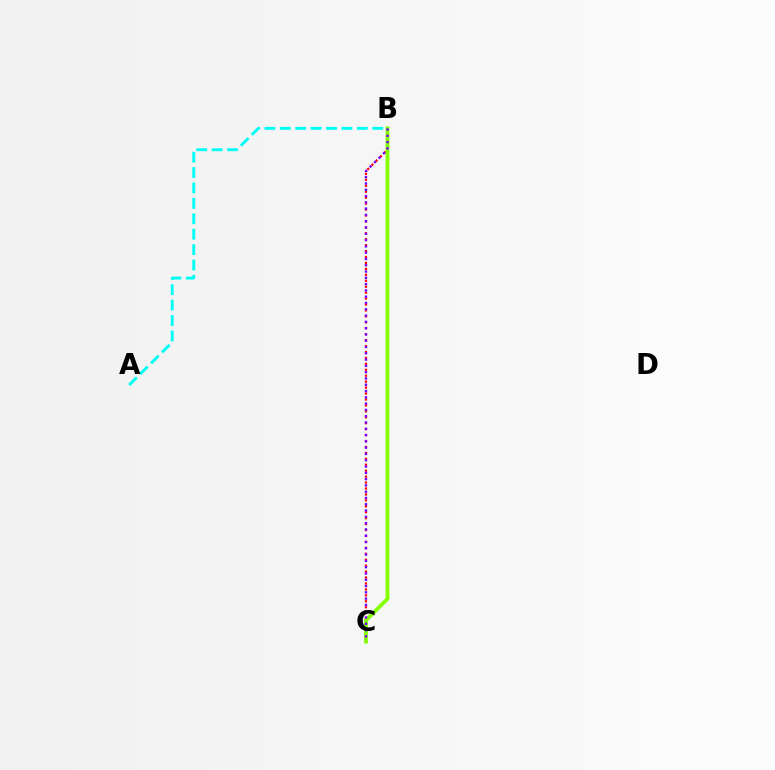{('B', 'C'): [{'color': '#ff0000', 'line_style': 'dotted', 'thickness': 1.61}, {'color': '#84ff00', 'line_style': 'solid', 'thickness': 2.73}, {'color': '#7200ff', 'line_style': 'dotted', 'thickness': 1.71}], ('A', 'B'): [{'color': '#00fff6', 'line_style': 'dashed', 'thickness': 2.09}]}